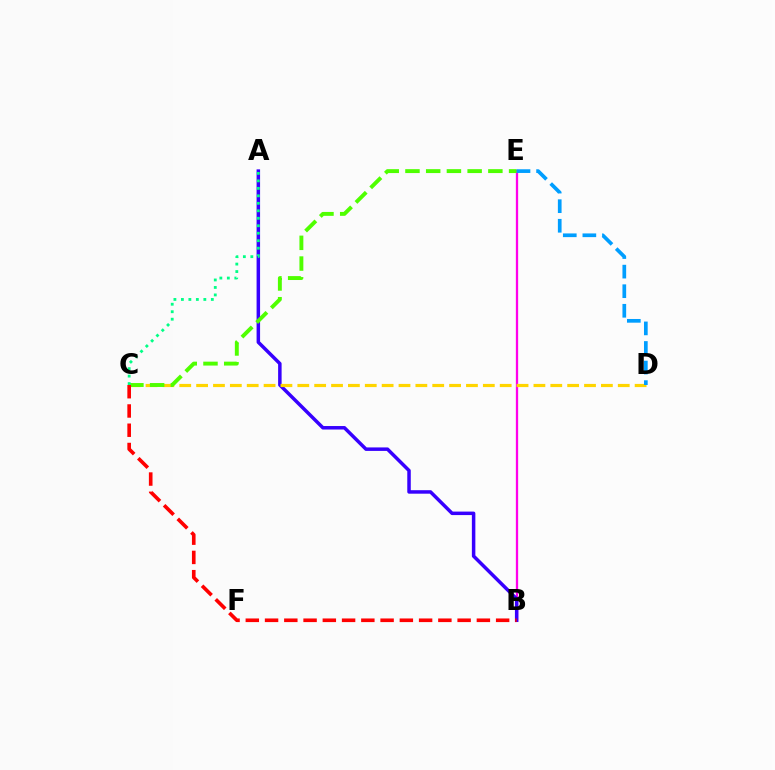{('B', 'E'): [{'color': '#ff00ed', 'line_style': 'solid', 'thickness': 1.65}], ('A', 'B'): [{'color': '#3700ff', 'line_style': 'solid', 'thickness': 2.51}], ('C', 'D'): [{'color': '#ffd500', 'line_style': 'dashed', 'thickness': 2.29}], ('C', 'E'): [{'color': '#4fff00', 'line_style': 'dashed', 'thickness': 2.82}], ('A', 'C'): [{'color': '#00ff86', 'line_style': 'dotted', 'thickness': 2.03}], ('D', 'E'): [{'color': '#009eff', 'line_style': 'dashed', 'thickness': 2.66}], ('B', 'C'): [{'color': '#ff0000', 'line_style': 'dashed', 'thickness': 2.62}]}